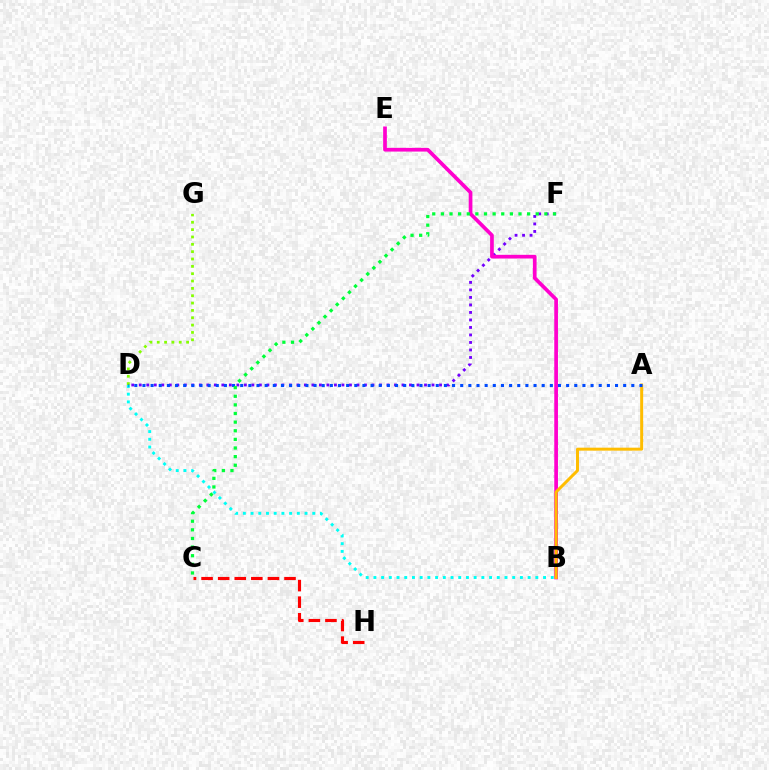{('D', 'F'): [{'color': '#7200ff', 'line_style': 'dotted', 'thickness': 2.04}], ('D', 'G'): [{'color': '#84ff00', 'line_style': 'dotted', 'thickness': 2.0}], ('B', 'D'): [{'color': '#00fff6', 'line_style': 'dotted', 'thickness': 2.1}], ('C', 'H'): [{'color': '#ff0000', 'line_style': 'dashed', 'thickness': 2.25}], ('B', 'E'): [{'color': '#ff00cf', 'line_style': 'solid', 'thickness': 2.66}], ('A', 'B'): [{'color': '#ffbd00', 'line_style': 'solid', 'thickness': 2.15}], ('A', 'D'): [{'color': '#004bff', 'line_style': 'dotted', 'thickness': 2.21}], ('C', 'F'): [{'color': '#00ff39', 'line_style': 'dotted', 'thickness': 2.34}]}